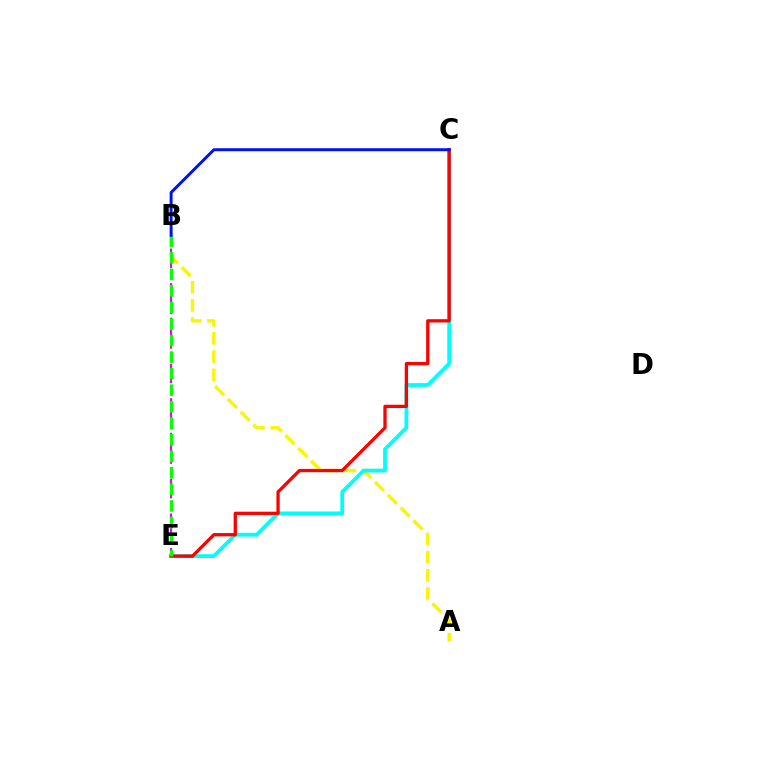{('A', 'B'): [{'color': '#fcf500', 'line_style': 'dashed', 'thickness': 2.47}], ('B', 'E'): [{'color': '#ee00ff', 'line_style': 'dashed', 'thickness': 1.56}, {'color': '#08ff00', 'line_style': 'dashed', 'thickness': 2.25}], ('C', 'E'): [{'color': '#00fff6', 'line_style': 'solid', 'thickness': 2.72}, {'color': '#ff0000', 'line_style': 'solid', 'thickness': 2.36}], ('B', 'C'): [{'color': '#0010ff', 'line_style': 'solid', 'thickness': 2.13}]}